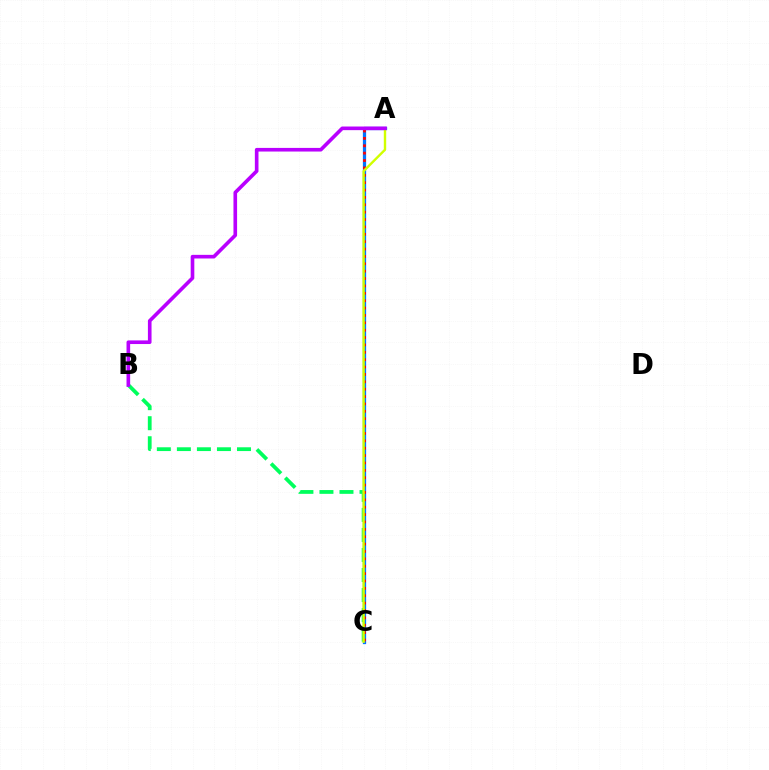{('B', 'C'): [{'color': '#00ff5c', 'line_style': 'dashed', 'thickness': 2.72}], ('A', 'C'): [{'color': '#0074ff', 'line_style': 'solid', 'thickness': 2.34}, {'color': '#ff0000', 'line_style': 'dotted', 'thickness': 2.0}, {'color': '#d1ff00', 'line_style': 'solid', 'thickness': 1.73}], ('A', 'B'): [{'color': '#b900ff', 'line_style': 'solid', 'thickness': 2.62}]}